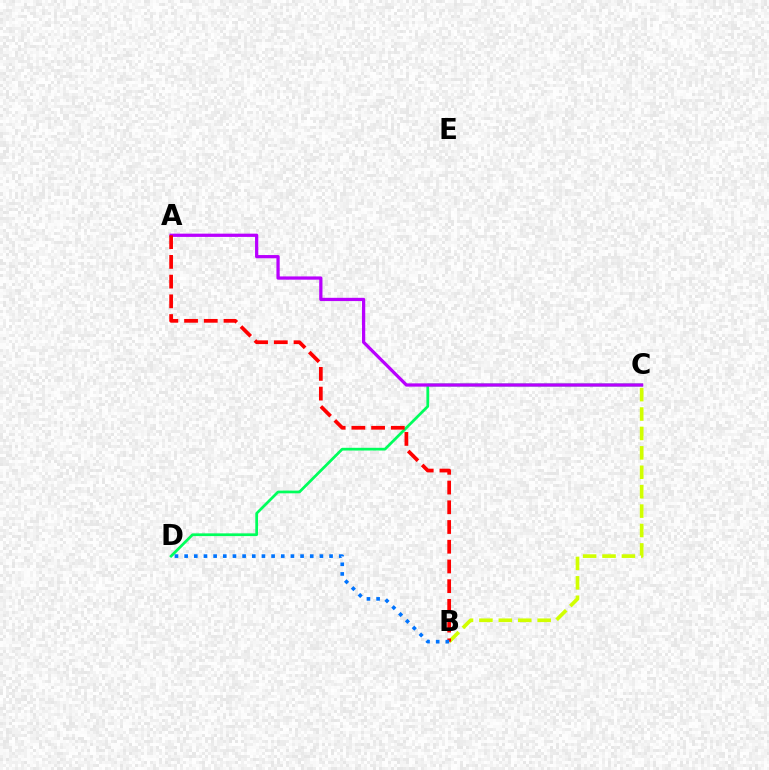{('C', 'D'): [{'color': '#00ff5c', 'line_style': 'solid', 'thickness': 1.97}], ('A', 'C'): [{'color': '#b900ff', 'line_style': 'solid', 'thickness': 2.34}], ('B', 'C'): [{'color': '#d1ff00', 'line_style': 'dashed', 'thickness': 2.64}], ('A', 'B'): [{'color': '#ff0000', 'line_style': 'dashed', 'thickness': 2.68}], ('B', 'D'): [{'color': '#0074ff', 'line_style': 'dotted', 'thickness': 2.63}]}